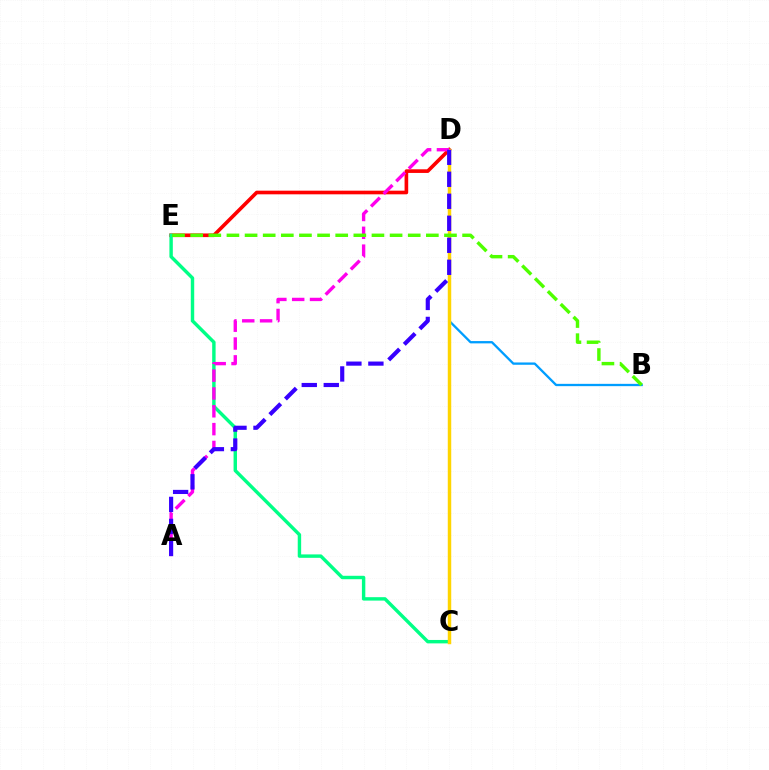{('B', 'D'): [{'color': '#009eff', 'line_style': 'solid', 'thickness': 1.66}], ('D', 'E'): [{'color': '#ff0000', 'line_style': 'solid', 'thickness': 2.62}], ('C', 'E'): [{'color': '#00ff86', 'line_style': 'solid', 'thickness': 2.46}], ('C', 'D'): [{'color': '#ffd500', 'line_style': 'solid', 'thickness': 2.49}], ('A', 'D'): [{'color': '#ff00ed', 'line_style': 'dashed', 'thickness': 2.42}, {'color': '#3700ff', 'line_style': 'dashed', 'thickness': 2.99}], ('B', 'E'): [{'color': '#4fff00', 'line_style': 'dashed', 'thickness': 2.46}]}